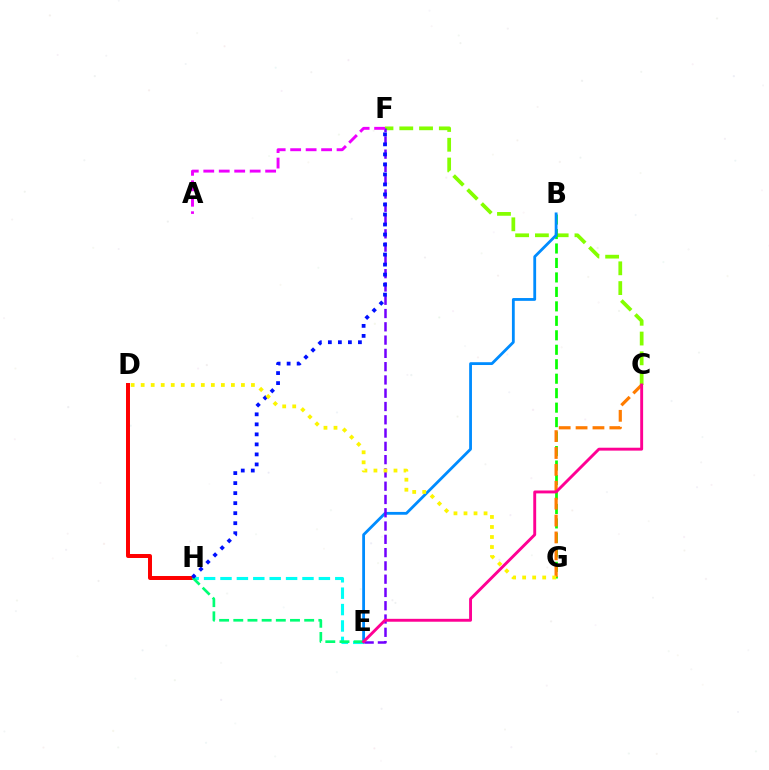{('C', 'F'): [{'color': '#84ff00', 'line_style': 'dashed', 'thickness': 2.69}], ('B', 'G'): [{'color': '#08ff00', 'line_style': 'dashed', 'thickness': 1.97}], ('E', 'H'): [{'color': '#00fff6', 'line_style': 'dashed', 'thickness': 2.23}, {'color': '#00ff74', 'line_style': 'dashed', 'thickness': 1.93}], ('D', 'H'): [{'color': '#ff0000', 'line_style': 'solid', 'thickness': 2.86}], ('B', 'E'): [{'color': '#008cff', 'line_style': 'solid', 'thickness': 2.02}], ('E', 'F'): [{'color': '#7200ff', 'line_style': 'dashed', 'thickness': 1.8}], ('C', 'G'): [{'color': '#ff7c00', 'line_style': 'dashed', 'thickness': 2.29}], ('F', 'H'): [{'color': '#0010ff', 'line_style': 'dotted', 'thickness': 2.72}], ('D', 'G'): [{'color': '#fcf500', 'line_style': 'dotted', 'thickness': 2.72}], ('A', 'F'): [{'color': '#ee00ff', 'line_style': 'dashed', 'thickness': 2.1}], ('C', 'E'): [{'color': '#ff0094', 'line_style': 'solid', 'thickness': 2.09}]}